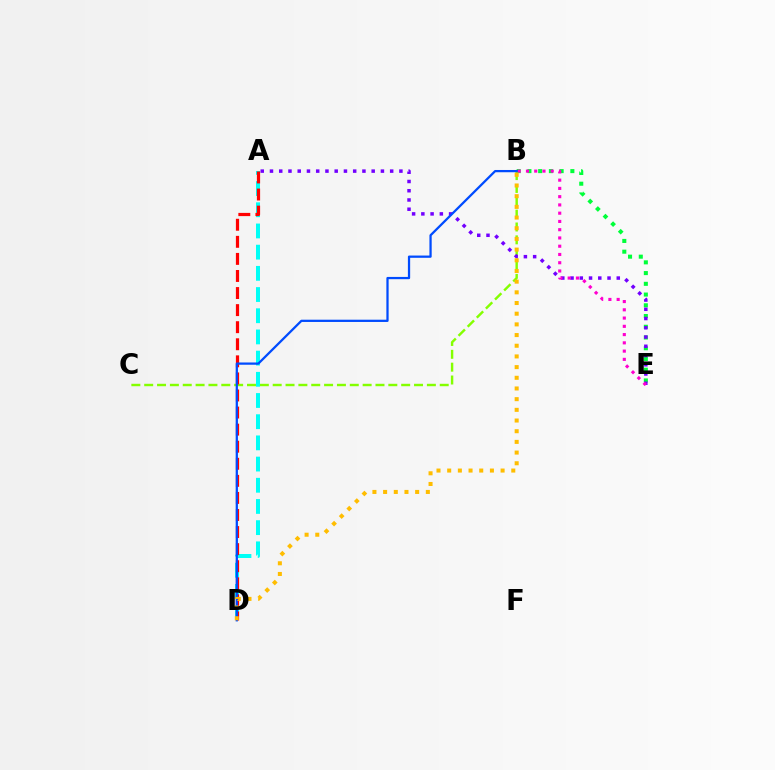{('B', 'E'): [{'color': '#00ff39', 'line_style': 'dotted', 'thickness': 2.92}, {'color': '#ff00cf', 'line_style': 'dotted', 'thickness': 2.24}], ('A', 'D'): [{'color': '#00fff6', 'line_style': 'dashed', 'thickness': 2.88}, {'color': '#ff0000', 'line_style': 'dashed', 'thickness': 2.32}], ('B', 'C'): [{'color': '#84ff00', 'line_style': 'dashed', 'thickness': 1.75}], ('A', 'E'): [{'color': '#7200ff', 'line_style': 'dotted', 'thickness': 2.51}], ('B', 'D'): [{'color': '#004bff', 'line_style': 'solid', 'thickness': 1.63}, {'color': '#ffbd00', 'line_style': 'dotted', 'thickness': 2.9}]}